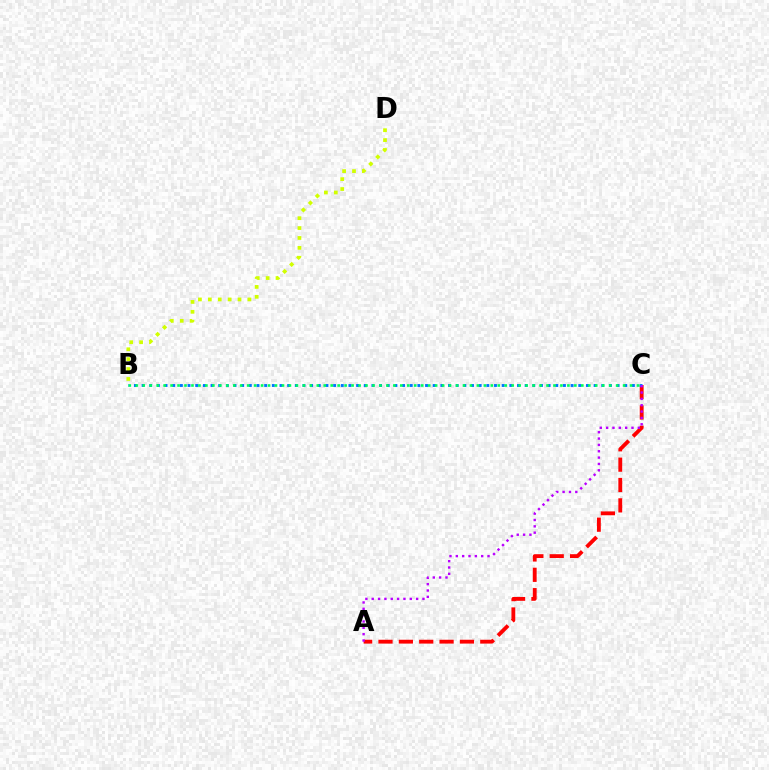{('A', 'C'): [{'color': '#ff0000', 'line_style': 'dashed', 'thickness': 2.76}, {'color': '#b900ff', 'line_style': 'dotted', 'thickness': 1.72}], ('B', 'D'): [{'color': '#d1ff00', 'line_style': 'dotted', 'thickness': 2.69}], ('B', 'C'): [{'color': '#0074ff', 'line_style': 'dotted', 'thickness': 2.08}, {'color': '#00ff5c', 'line_style': 'dotted', 'thickness': 1.89}]}